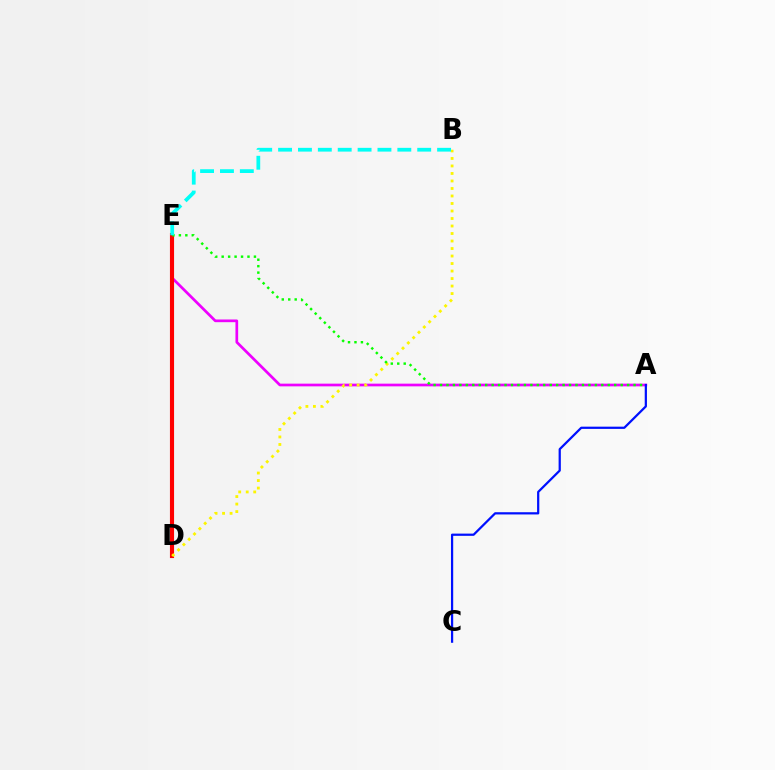{('A', 'E'): [{'color': '#ee00ff', 'line_style': 'solid', 'thickness': 1.95}, {'color': '#08ff00', 'line_style': 'dotted', 'thickness': 1.75}], ('D', 'E'): [{'color': '#ff0000', 'line_style': 'solid', 'thickness': 2.96}], ('B', 'D'): [{'color': '#fcf500', 'line_style': 'dotted', 'thickness': 2.04}], ('B', 'E'): [{'color': '#00fff6', 'line_style': 'dashed', 'thickness': 2.7}], ('A', 'C'): [{'color': '#0010ff', 'line_style': 'solid', 'thickness': 1.61}]}